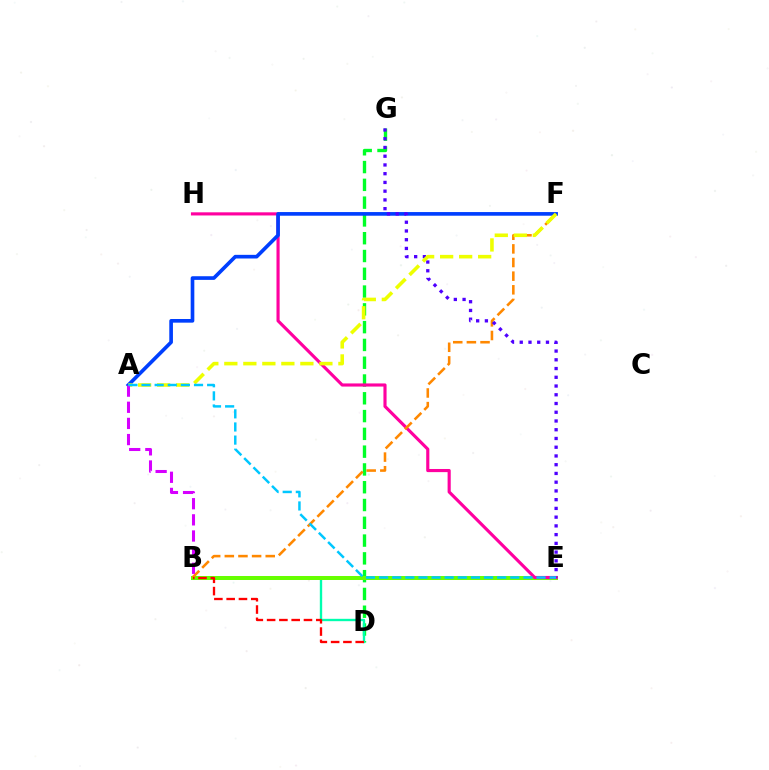{('D', 'G'): [{'color': '#00ff27', 'line_style': 'dashed', 'thickness': 2.42}], ('B', 'D'): [{'color': '#00ffaf', 'line_style': 'solid', 'thickness': 1.7}, {'color': '#ff0000', 'line_style': 'dashed', 'thickness': 1.67}], ('B', 'E'): [{'color': '#66ff00', 'line_style': 'solid', 'thickness': 2.87}], ('E', 'H'): [{'color': '#ff00a0', 'line_style': 'solid', 'thickness': 2.26}], ('B', 'F'): [{'color': '#ff8800', 'line_style': 'dashed', 'thickness': 1.85}], ('A', 'F'): [{'color': '#003fff', 'line_style': 'solid', 'thickness': 2.63}, {'color': '#eeff00', 'line_style': 'dashed', 'thickness': 2.58}], ('E', 'G'): [{'color': '#4f00ff', 'line_style': 'dotted', 'thickness': 2.37}], ('A', 'B'): [{'color': '#d600ff', 'line_style': 'dashed', 'thickness': 2.19}], ('A', 'E'): [{'color': '#00c7ff', 'line_style': 'dashed', 'thickness': 1.78}]}